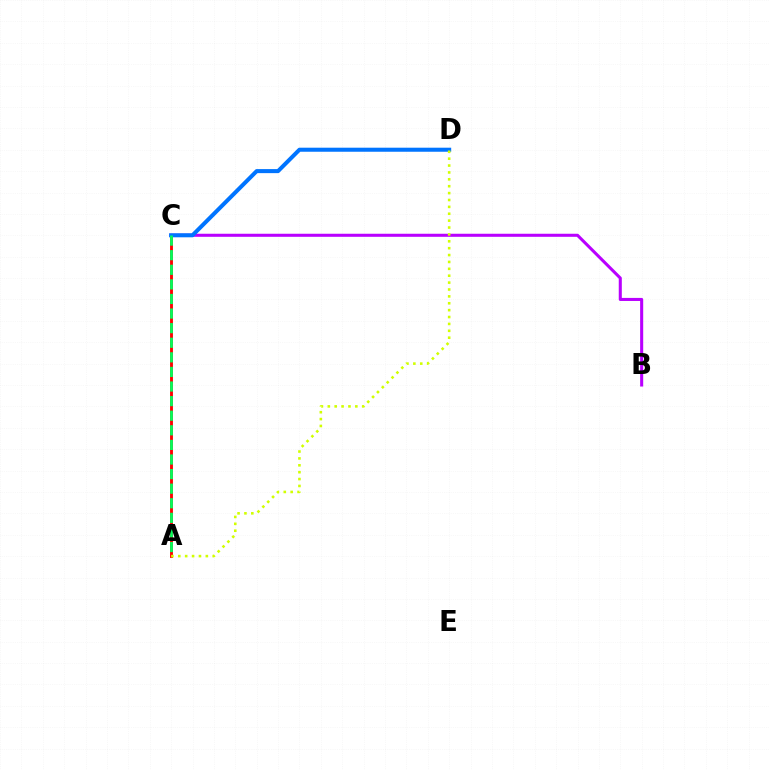{('B', 'C'): [{'color': '#b900ff', 'line_style': 'solid', 'thickness': 2.2}], ('A', 'C'): [{'color': '#ff0000', 'line_style': 'solid', 'thickness': 2.06}, {'color': '#00ff5c', 'line_style': 'dashed', 'thickness': 1.98}], ('C', 'D'): [{'color': '#0074ff', 'line_style': 'solid', 'thickness': 2.91}], ('A', 'D'): [{'color': '#d1ff00', 'line_style': 'dotted', 'thickness': 1.87}]}